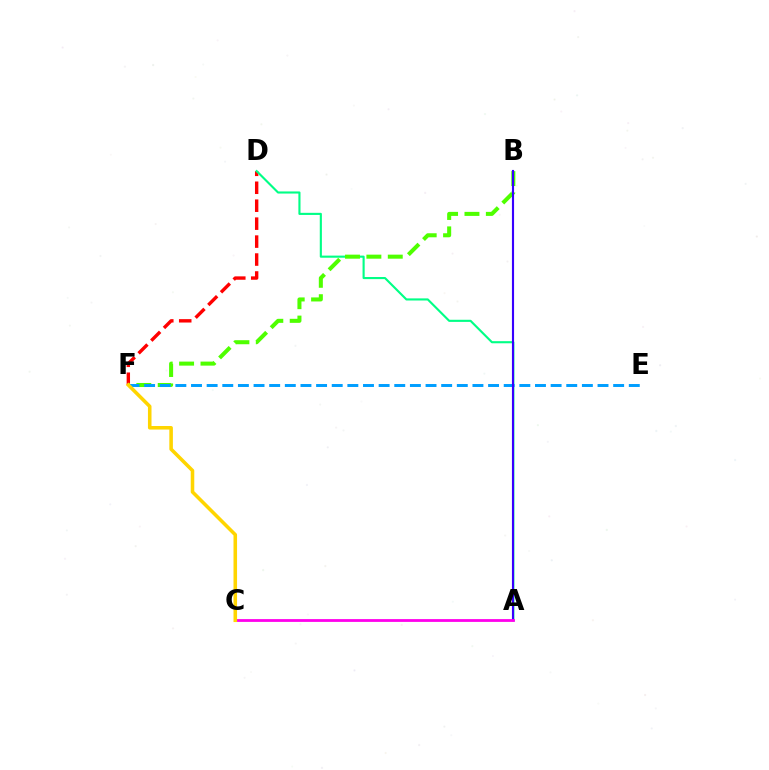{('D', 'F'): [{'color': '#ff0000', 'line_style': 'dashed', 'thickness': 2.44}], ('A', 'D'): [{'color': '#00ff86', 'line_style': 'solid', 'thickness': 1.53}], ('B', 'F'): [{'color': '#4fff00', 'line_style': 'dashed', 'thickness': 2.91}], ('E', 'F'): [{'color': '#009eff', 'line_style': 'dashed', 'thickness': 2.12}], ('A', 'B'): [{'color': '#3700ff', 'line_style': 'solid', 'thickness': 1.53}], ('A', 'C'): [{'color': '#ff00ed', 'line_style': 'solid', 'thickness': 2.01}], ('C', 'F'): [{'color': '#ffd500', 'line_style': 'solid', 'thickness': 2.56}]}